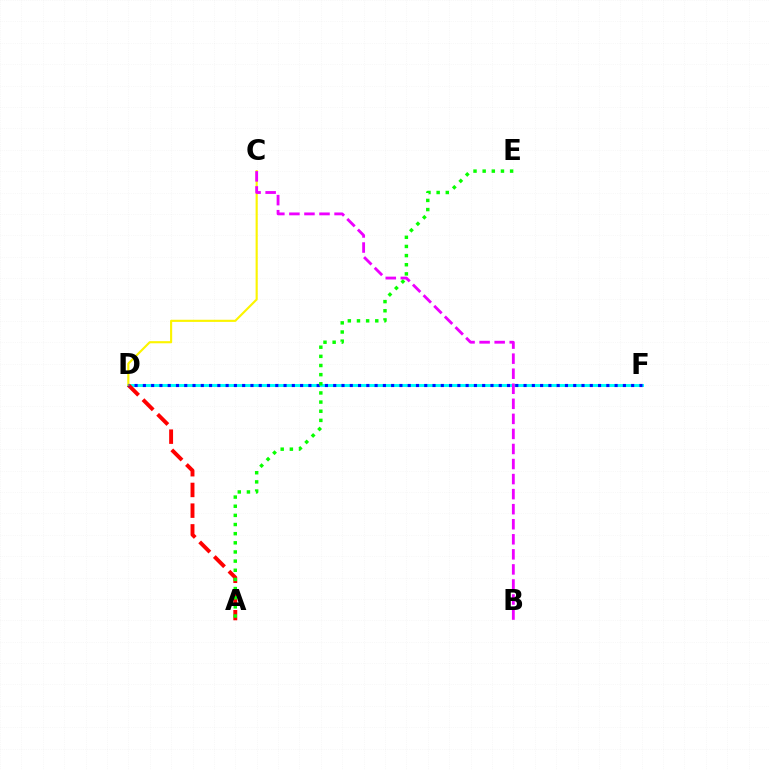{('D', 'F'): [{'color': '#00fff6', 'line_style': 'solid', 'thickness': 2.12}, {'color': '#0010ff', 'line_style': 'dotted', 'thickness': 2.25}], ('A', 'D'): [{'color': '#ff0000', 'line_style': 'dashed', 'thickness': 2.81}], ('C', 'D'): [{'color': '#fcf500', 'line_style': 'solid', 'thickness': 1.54}], ('B', 'C'): [{'color': '#ee00ff', 'line_style': 'dashed', 'thickness': 2.04}], ('A', 'E'): [{'color': '#08ff00', 'line_style': 'dotted', 'thickness': 2.49}]}